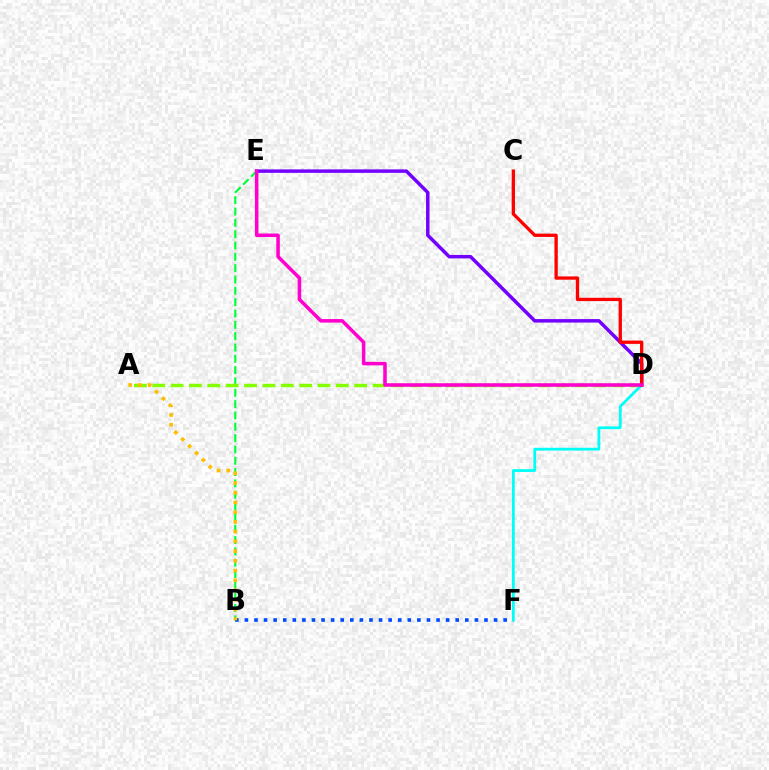{('B', 'F'): [{'color': '#004bff', 'line_style': 'dotted', 'thickness': 2.6}], ('B', 'E'): [{'color': '#00ff39', 'line_style': 'dashed', 'thickness': 1.54}], ('A', 'D'): [{'color': '#84ff00', 'line_style': 'dashed', 'thickness': 2.49}], ('D', 'E'): [{'color': '#7200ff', 'line_style': 'solid', 'thickness': 2.5}, {'color': '#ff00cf', 'line_style': 'solid', 'thickness': 2.54}], ('D', 'F'): [{'color': '#00fff6', 'line_style': 'solid', 'thickness': 2.0}], ('C', 'D'): [{'color': '#ff0000', 'line_style': 'solid', 'thickness': 2.38}], ('A', 'B'): [{'color': '#ffbd00', 'line_style': 'dotted', 'thickness': 2.65}]}